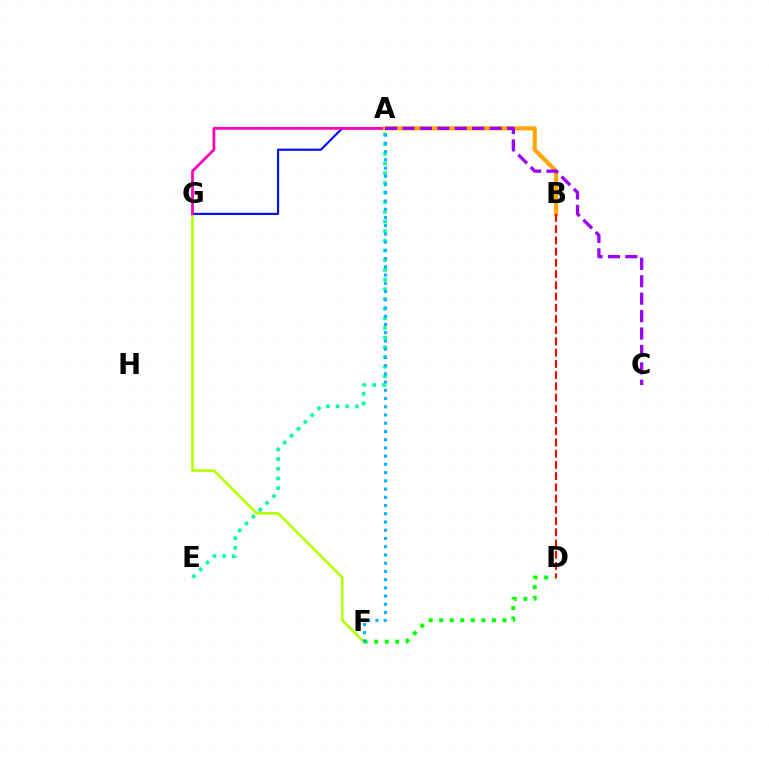{('D', 'F'): [{'color': '#08ff00', 'line_style': 'dotted', 'thickness': 2.87}], ('F', 'G'): [{'color': '#b3ff00', 'line_style': 'solid', 'thickness': 1.89}], ('A', 'G'): [{'color': '#0010ff', 'line_style': 'solid', 'thickness': 1.55}, {'color': '#ff00bd', 'line_style': 'solid', 'thickness': 2.0}], ('A', 'E'): [{'color': '#00ff9d', 'line_style': 'dotted', 'thickness': 2.63}], ('A', 'B'): [{'color': '#ffa500', 'line_style': 'solid', 'thickness': 2.96}], ('A', 'C'): [{'color': '#9b00ff', 'line_style': 'dashed', 'thickness': 2.37}], ('A', 'F'): [{'color': '#00b5ff', 'line_style': 'dotted', 'thickness': 2.24}], ('B', 'D'): [{'color': '#ff0000', 'line_style': 'dashed', 'thickness': 1.53}]}